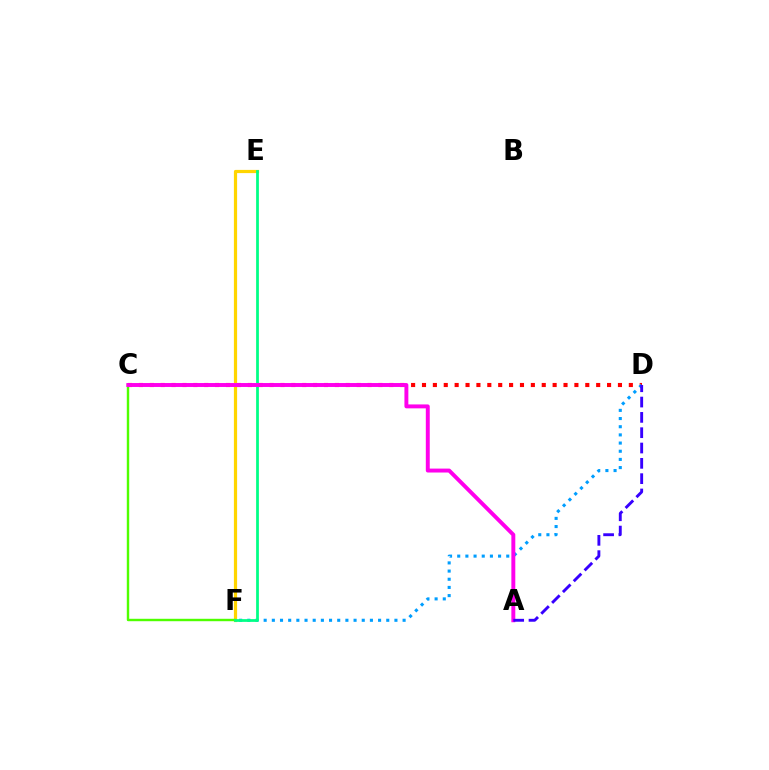{('C', 'D'): [{'color': '#ff0000', 'line_style': 'dotted', 'thickness': 2.96}], ('D', 'F'): [{'color': '#009eff', 'line_style': 'dotted', 'thickness': 2.22}], ('E', 'F'): [{'color': '#ffd500', 'line_style': 'solid', 'thickness': 2.31}, {'color': '#00ff86', 'line_style': 'solid', 'thickness': 1.98}], ('C', 'F'): [{'color': '#4fff00', 'line_style': 'solid', 'thickness': 1.74}], ('A', 'C'): [{'color': '#ff00ed', 'line_style': 'solid', 'thickness': 2.83}], ('A', 'D'): [{'color': '#3700ff', 'line_style': 'dashed', 'thickness': 2.08}]}